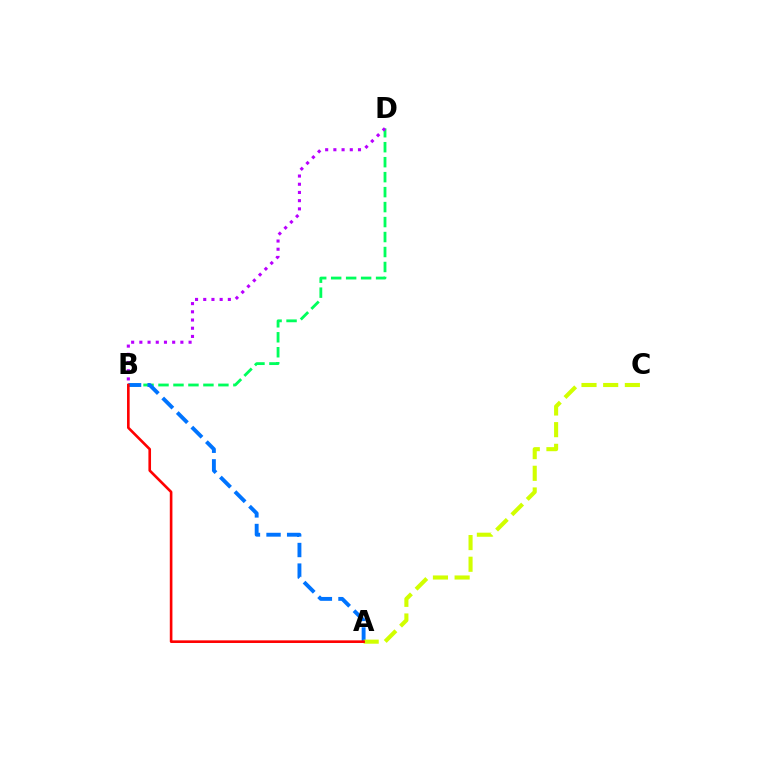{('B', 'D'): [{'color': '#00ff5c', 'line_style': 'dashed', 'thickness': 2.03}, {'color': '#b900ff', 'line_style': 'dotted', 'thickness': 2.23}], ('A', 'B'): [{'color': '#0074ff', 'line_style': 'dashed', 'thickness': 2.8}, {'color': '#ff0000', 'line_style': 'solid', 'thickness': 1.89}], ('A', 'C'): [{'color': '#d1ff00', 'line_style': 'dashed', 'thickness': 2.94}]}